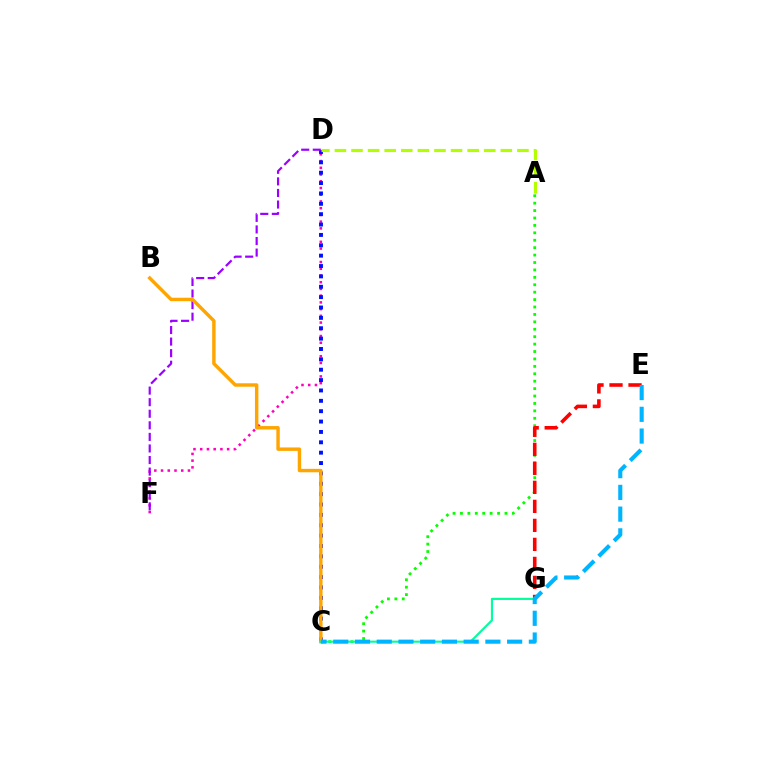{('D', 'F'): [{'color': '#ff00bd', 'line_style': 'dotted', 'thickness': 1.83}, {'color': '#9b00ff', 'line_style': 'dashed', 'thickness': 1.57}], ('A', 'C'): [{'color': '#08ff00', 'line_style': 'dotted', 'thickness': 2.02}], ('C', 'D'): [{'color': '#0010ff', 'line_style': 'dotted', 'thickness': 2.82}], ('B', 'C'): [{'color': '#ffa500', 'line_style': 'solid', 'thickness': 2.46}], ('A', 'D'): [{'color': '#b3ff00', 'line_style': 'dashed', 'thickness': 2.25}], ('E', 'G'): [{'color': '#ff0000', 'line_style': 'dashed', 'thickness': 2.58}], ('C', 'G'): [{'color': '#00ff9d', 'line_style': 'solid', 'thickness': 1.54}], ('C', 'E'): [{'color': '#00b5ff', 'line_style': 'dashed', 'thickness': 2.95}]}